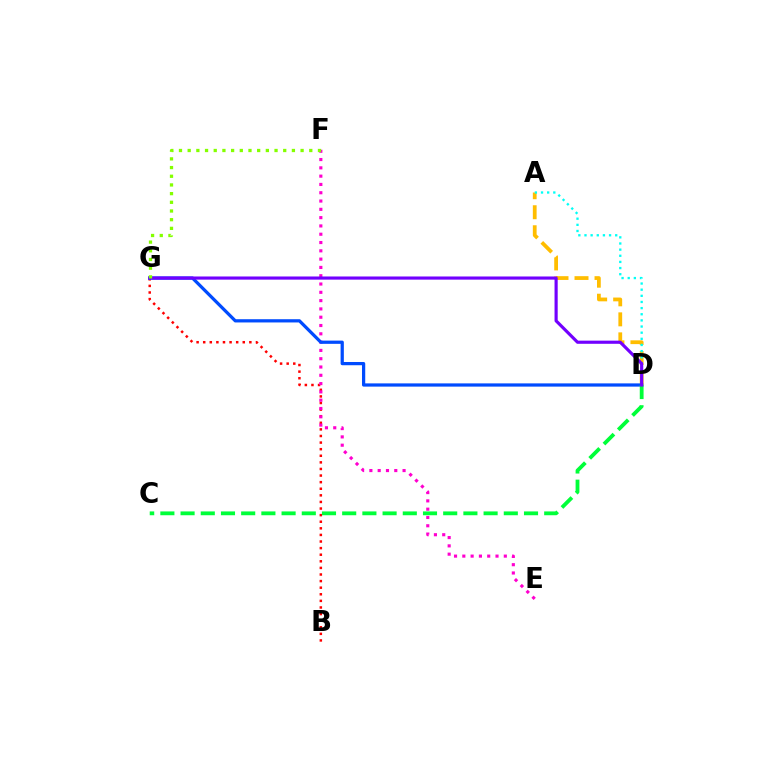{('A', 'D'): [{'color': '#ffbd00', 'line_style': 'dashed', 'thickness': 2.72}, {'color': '#00fff6', 'line_style': 'dotted', 'thickness': 1.67}], ('B', 'G'): [{'color': '#ff0000', 'line_style': 'dotted', 'thickness': 1.79}], ('E', 'F'): [{'color': '#ff00cf', 'line_style': 'dotted', 'thickness': 2.25}], ('D', 'G'): [{'color': '#004bff', 'line_style': 'solid', 'thickness': 2.33}, {'color': '#7200ff', 'line_style': 'solid', 'thickness': 2.27}], ('C', 'D'): [{'color': '#00ff39', 'line_style': 'dashed', 'thickness': 2.74}], ('F', 'G'): [{'color': '#84ff00', 'line_style': 'dotted', 'thickness': 2.36}]}